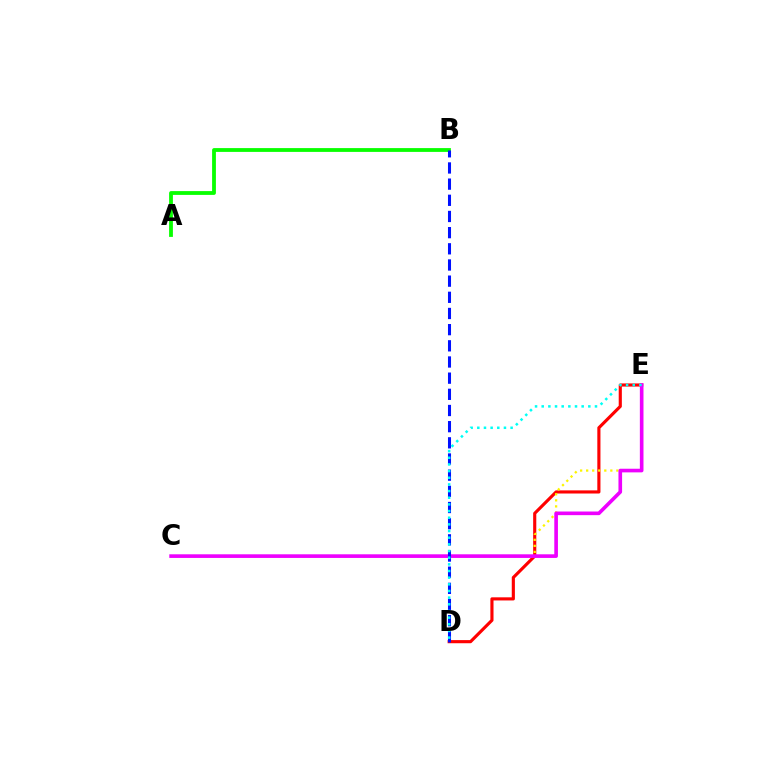{('D', 'E'): [{'color': '#ff0000', 'line_style': 'solid', 'thickness': 2.26}, {'color': '#00fff6', 'line_style': 'dotted', 'thickness': 1.81}], ('C', 'E'): [{'color': '#fcf500', 'line_style': 'dotted', 'thickness': 1.64}, {'color': '#ee00ff', 'line_style': 'solid', 'thickness': 2.62}], ('A', 'B'): [{'color': '#08ff00', 'line_style': 'solid', 'thickness': 2.74}], ('B', 'D'): [{'color': '#0010ff', 'line_style': 'dashed', 'thickness': 2.2}]}